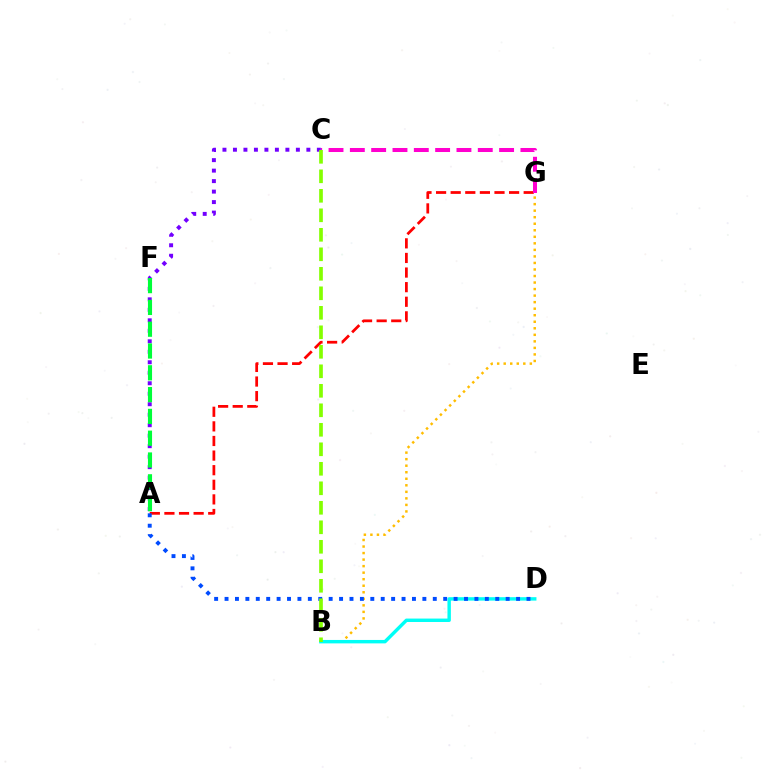{('B', 'G'): [{'color': '#ffbd00', 'line_style': 'dotted', 'thickness': 1.78}], ('A', 'C'): [{'color': '#7200ff', 'line_style': 'dotted', 'thickness': 2.85}], ('B', 'D'): [{'color': '#00fff6', 'line_style': 'solid', 'thickness': 2.47}], ('A', 'G'): [{'color': '#ff0000', 'line_style': 'dashed', 'thickness': 1.98}], ('C', 'G'): [{'color': '#ff00cf', 'line_style': 'dashed', 'thickness': 2.9}], ('A', 'D'): [{'color': '#004bff', 'line_style': 'dotted', 'thickness': 2.83}], ('A', 'F'): [{'color': '#00ff39', 'line_style': 'dashed', 'thickness': 2.96}], ('B', 'C'): [{'color': '#84ff00', 'line_style': 'dashed', 'thickness': 2.65}]}